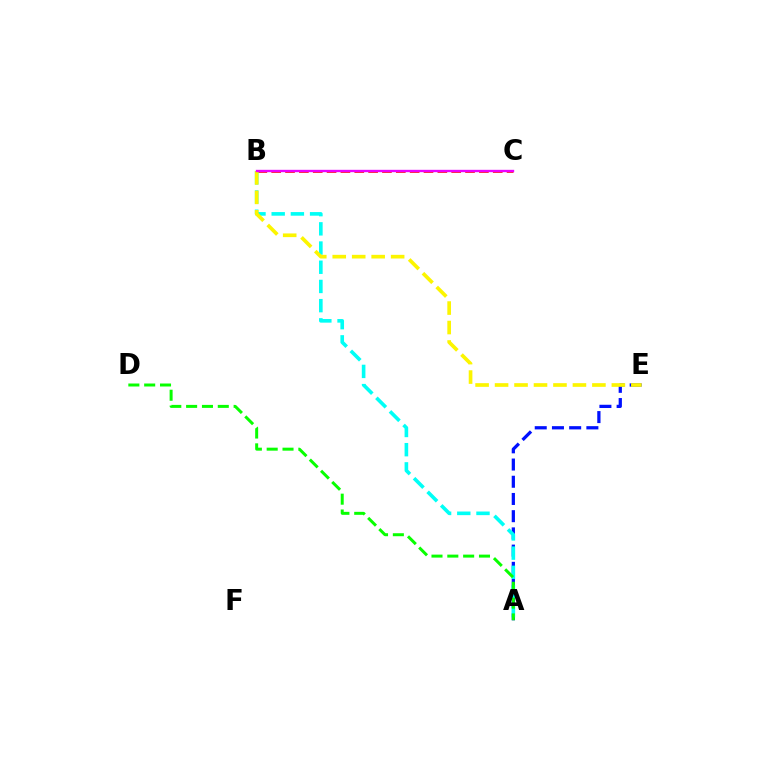{('A', 'E'): [{'color': '#0010ff', 'line_style': 'dashed', 'thickness': 2.34}], ('B', 'C'): [{'color': '#ff0000', 'line_style': 'dashed', 'thickness': 1.88}, {'color': '#ee00ff', 'line_style': 'solid', 'thickness': 1.7}], ('A', 'B'): [{'color': '#00fff6', 'line_style': 'dashed', 'thickness': 2.61}], ('B', 'E'): [{'color': '#fcf500', 'line_style': 'dashed', 'thickness': 2.64}], ('A', 'D'): [{'color': '#08ff00', 'line_style': 'dashed', 'thickness': 2.15}]}